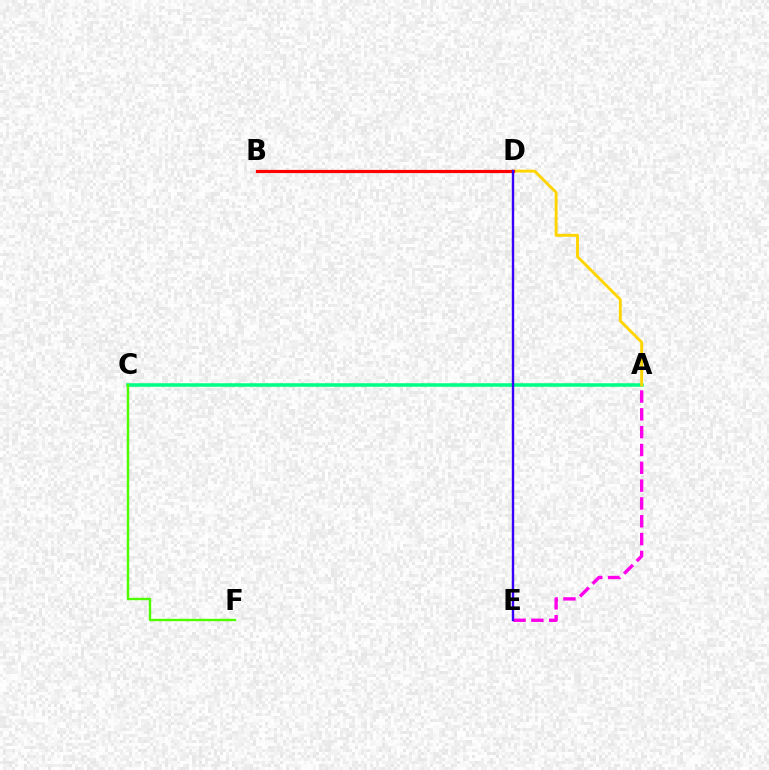{('A', 'C'): [{'color': '#00ff86', 'line_style': 'solid', 'thickness': 2.55}], ('C', 'F'): [{'color': '#4fff00', 'line_style': 'solid', 'thickness': 1.74}], ('A', 'D'): [{'color': '#ffd500', 'line_style': 'solid', 'thickness': 2.09}], ('B', 'D'): [{'color': '#009eff', 'line_style': 'solid', 'thickness': 1.88}, {'color': '#ff0000', 'line_style': 'solid', 'thickness': 2.3}], ('A', 'E'): [{'color': '#ff00ed', 'line_style': 'dashed', 'thickness': 2.42}], ('D', 'E'): [{'color': '#3700ff', 'line_style': 'solid', 'thickness': 1.72}]}